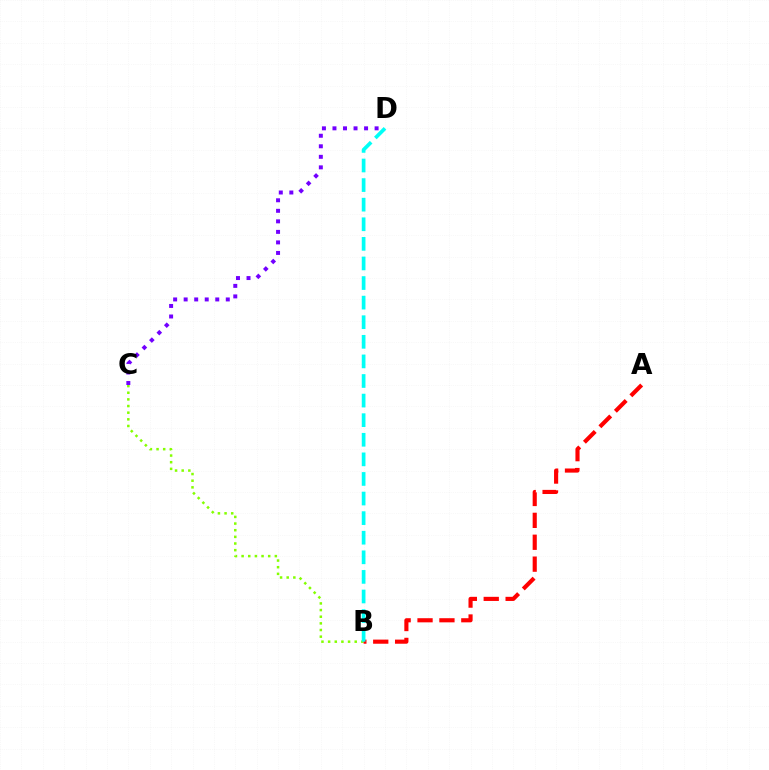{('B', 'C'): [{'color': '#84ff00', 'line_style': 'dotted', 'thickness': 1.81}], ('C', 'D'): [{'color': '#7200ff', 'line_style': 'dotted', 'thickness': 2.86}], ('A', 'B'): [{'color': '#ff0000', 'line_style': 'dashed', 'thickness': 2.97}], ('B', 'D'): [{'color': '#00fff6', 'line_style': 'dashed', 'thickness': 2.66}]}